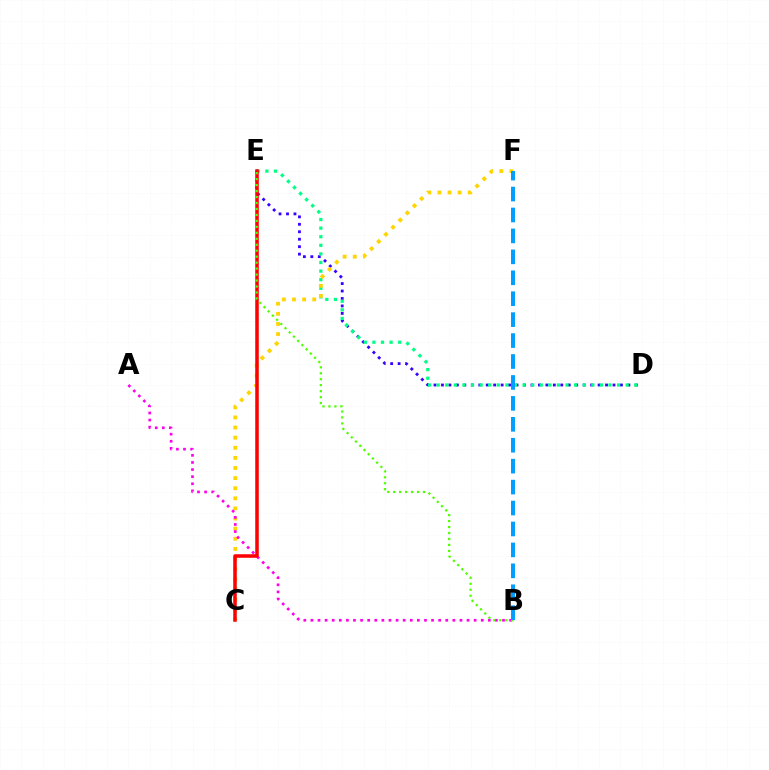{('D', 'E'): [{'color': '#3700ff', 'line_style': 'dotted', 'thickness': 2.03}, {'color': '#00ff86', 'line_style': 'dotted', 'thickness': 2.33}], ('C', 'F'): [{'color': '#ffd500', 'line_style': 'dotted', 'thickness': 2.75}], ('A', 'B'): [{'color': '#ff00ed', 'line_style': 'dotted', 'thickness': 1.93}], ('C', 'E'): [{'color': '#ff0000', 'line_style': 'solid', 'thickness': 2.54}], ('B', 'E'): [{'color': '#4fff00', 'line_style': 'dotted', 'thickness': 1.62}], ('B', 'F'): [{'color': '#009eff', 'line_style': 'dashed', 'thickness': 2.84}]}